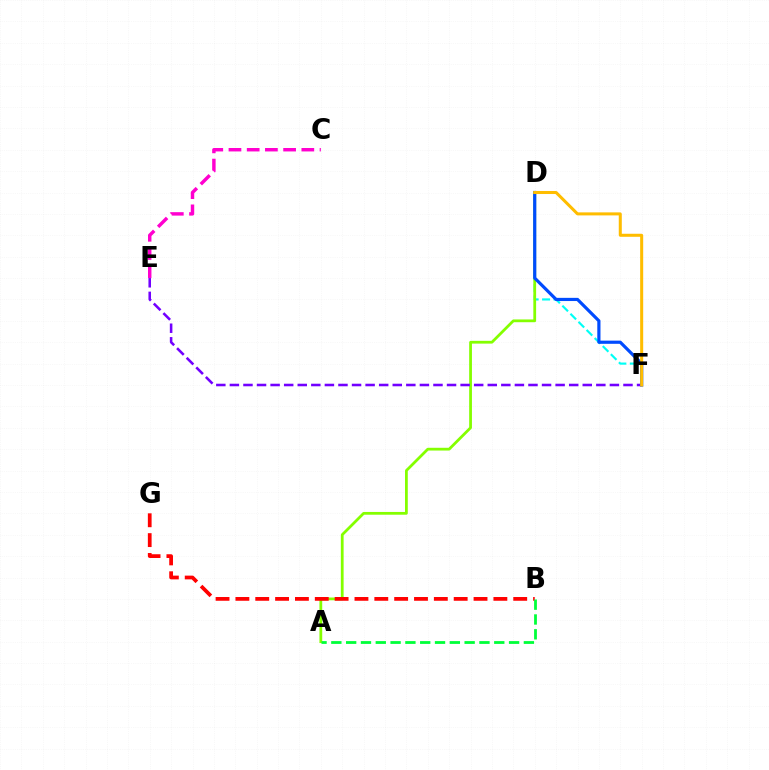{('D', 'F'): [{'color': '#00fff6', 'line_style': 'dashed', 'thickness': 1.55}, {'color': '#004bff', 'line_style': 'solid', 'thickness': 2.29}, {'color': '#ffbd00', 'line_style': 'solid', 'thickness': 2.18}], ('C', 'E'): [{'color': '#ff00cf', 'line_style': 'dashed', 'thickness': 2.47}], ('A', 'D'): [{'color': '#84ff00', 'line_style': 'solid', 'thickness': 2.0}], ('B', 'G'): [{'color': '#ff0000', 'line_style': 'dashed', 'thickness': 2.7}], ('E', 'F'): [{'color': '#7200ff', 'line_style': 'dashed', 'thickness': 1.84}], ('A', 'B'): [{'color': '#00ff39', 'line_style': 'dashed', 'thickness': 2.01}]}